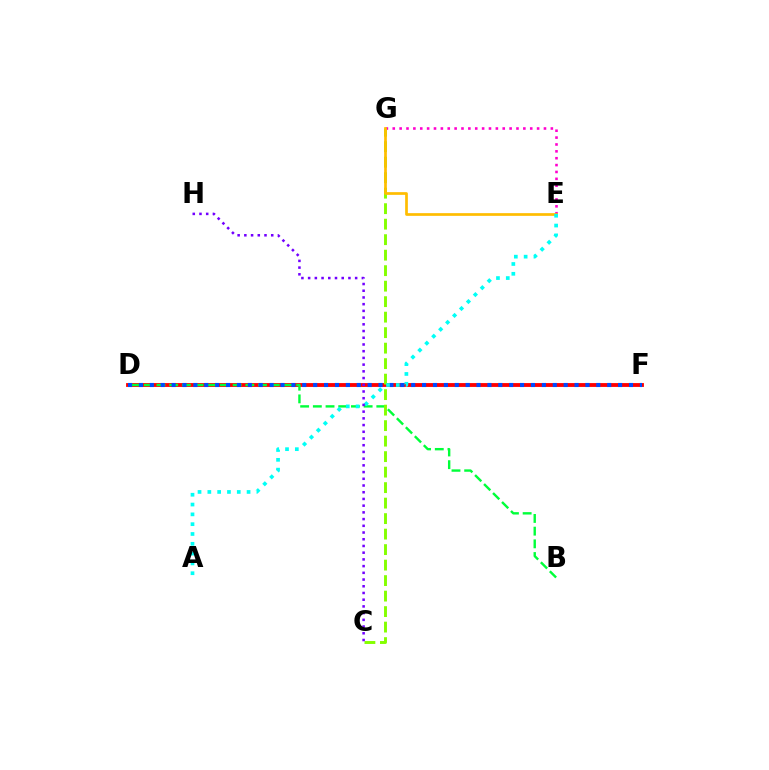{('D', 'F'): [{'color': '#ff0000', 'line_style': 'solid', 'thickness': 2.76}, {'color': '#004bff', 'line_style': 'dotted', 'thickness': 2.96}], ('B', 'D'): [{'color': '#00ff39', 'line_style': 'dashed', 'thickness': 1.72}], ('E', 'G'): [{'color': '#ff00cf', 'line_style': 'dotted', 'thickness': 1.87}, {'color': '#ffbd00', 'line_style': 'solid', 'thickness': 1.95}], ('C', 'G'): [{'color': '#84ff00', 'line_style': 'dashed', 'thickness': 2.11}], ('A', 'E'): [{'color': '#00fff6', 'line_style': 'dotted', 'thickness': 2.67}], ('C', 'H'): [{'color': '#7200ff', 'line_style': 'dotted', 'thickness': 1.82}]}